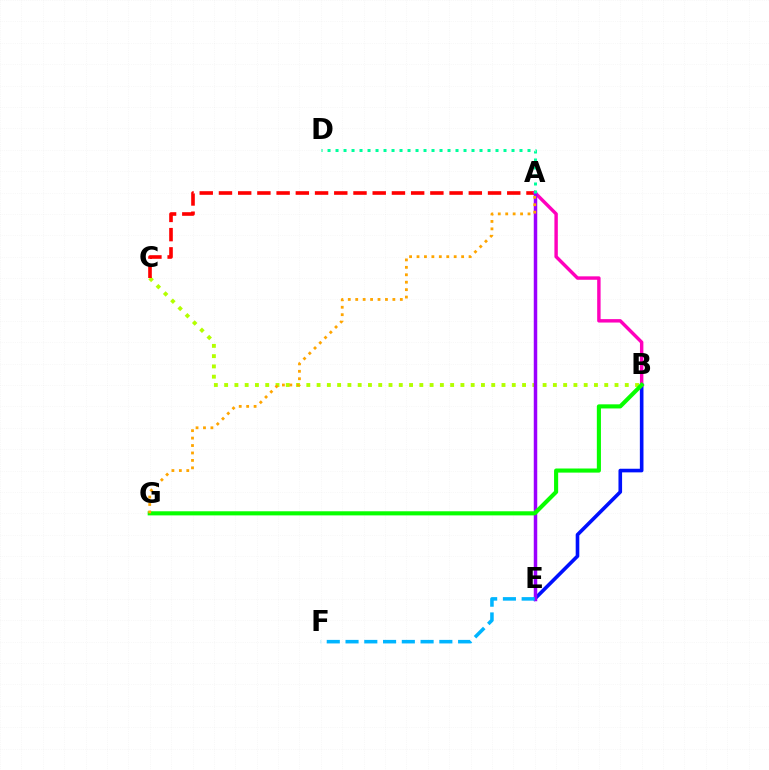{('B', 'C'): [{'color': '#b3ff00', 'line_style': 'dotted', 'thickness': 2.79}], ('A', 'C'): [{'color': '#ff0000', 'line_style': 'dashed', 'thickness': 2.61}], ('B', 'E'): [{'color': '#0010ff', 'line_style': 'solid', 'thickness': 2.6}], ('A', 'B'): [{'color': '#ff00bd', 'line_style': 'solid', 'thickness': 2.46}], ('A', 'E'): [{'color': '#9b00ff', 'line_style': 'solid', 'thickness': 2.51}], ('E', 'F'): [{'color': '#00b5ff', 'line_style': 'dashed', 'thickness': 2.55}], ('B', 'G'): [{'color': '#08ff00', 'line_style': 'solid', 'thickness': 2.96}], ('A', 'G'): [{'color': '#ffa500', 'line_style': 'dotted', 'thickness': 2.02}], ('A', 'D'): [{'color': '#00ff9d', 'line_style': 'dotted', 'thickness': 2.17}]}